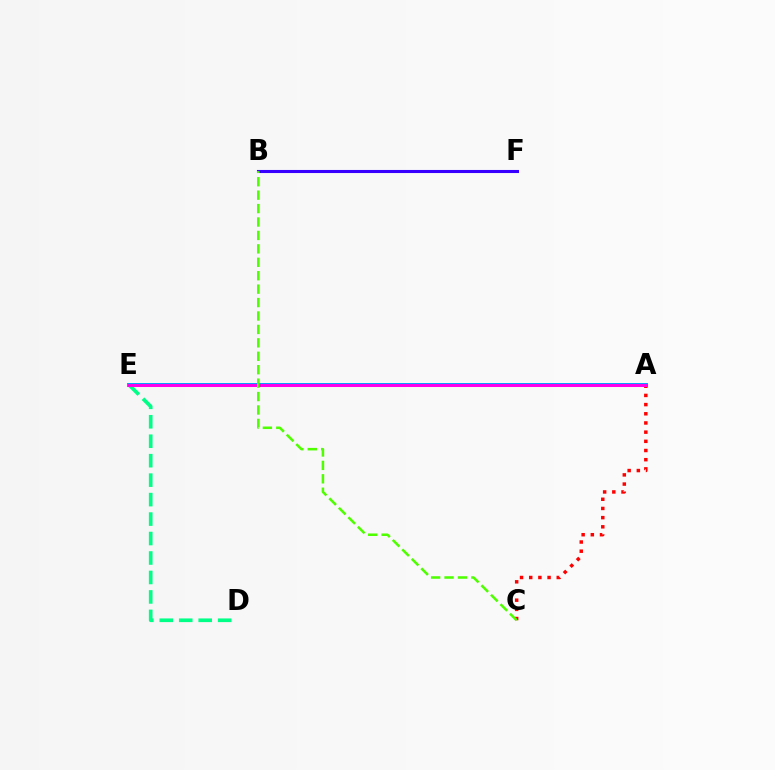{('A', 'C'): [{'color': '#ff0000', 'line_style': 'dotted', 'thickness': 2.49}], ('D', 'E'): [{'color': '#00ff86', 'line_style': 'dashed', 'thickness': 2.64}], ('B', 'F'): [{'color': '#3700ff', 'line_style': 'solid', 'thickness': 2.21}], ('A', 'E'): [{'color': '#ffd500', 'line_style': 'dashed', 'thickness': 2.18}, {'color': '#009eff', 'line_style': 'solid', 'thickness': 2.82}, {'color': '#ff00ed', 'line_style': 'solid', 'thickness': 2.17}], ('B', 'C'): [{'color': '#4fff00', 'line_style': 'dashed', 'thickness': 1.82}]}